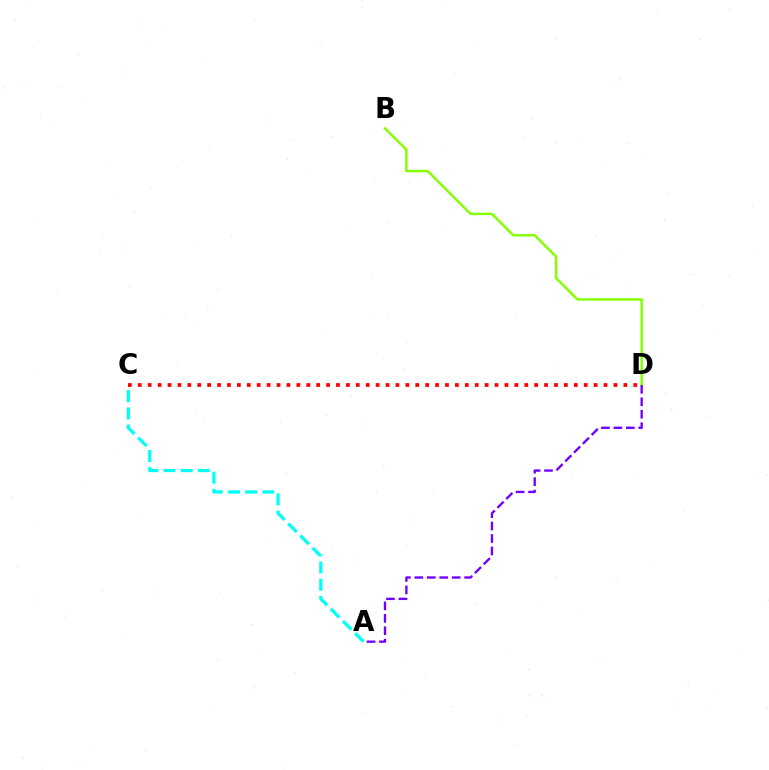{('B', 'D'): [{'color': '#84ff00', 'line_style': 'solid', 'thickness': 1.77}], ('A', 'C'): [{'color': '#00fff6', 'line_style': 'dashed', 'thickness': 2.33}], ('A', 'D'): [{'color': '#7200ff', 'line_style': 'dashed', 'thickness': 1.69}], ('C', 'D'): [{'color': '#ff0000', 'line_style': 'dotted', 'thickness': 2.69}]}